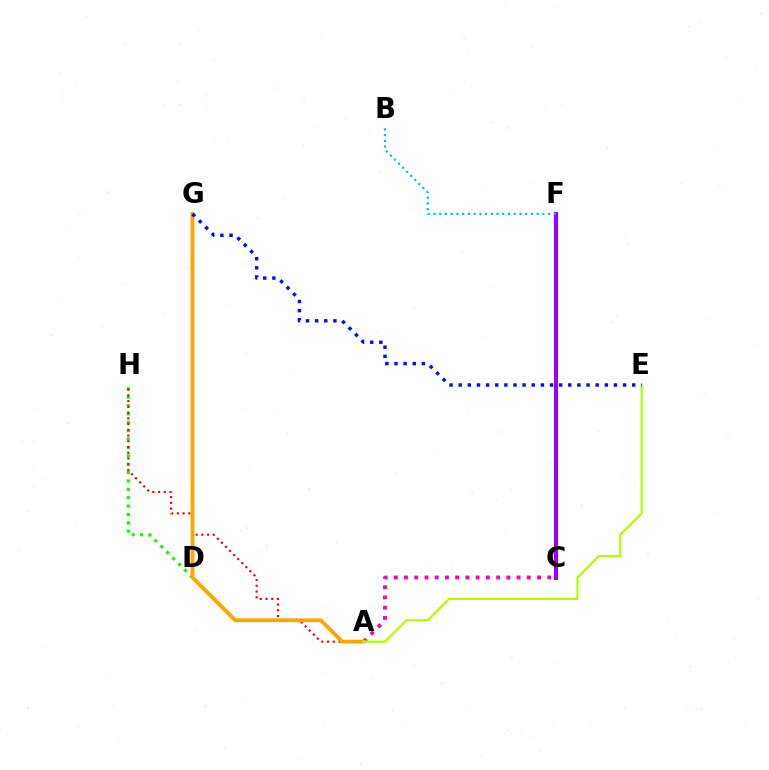{('C', 'F'): [{'color': '#00ff9d', 'line_style': 'dashed', 'thickness': 2.53}, {'color': '#9b00ff', 'line_style': 'solid', 'thickness': 2.95}], ('D', 'H'): [{'color': '#08ff00', 'line_style': 'dotted', 'thickness': 2.28}], ('A', 'C'): [{'color': '#ff00bd', 'line_style': 'dotted', 'thickness': 2.78}], ('A', 'H'): [{'color': '#ff0000', 'line_style': 'dotted', 'thickness': 1.56}], ('A', 'G'): [{'color': '#ffa500', 'line_style': 'solid', 'thickness': 2.75}], ('B', 'F'): [{'color': '#00b5ff', 'line_style': 'dotted', 'thickness': 1.56}], ('A', 'E'): [{'color': '#b3ff00', 'line_style': 'solid', 'thickness': 1.61}], ('E', 'G'): [{'color': '#0010ff', 'line_style': 'dotted', 'thickness': 2.48}]}